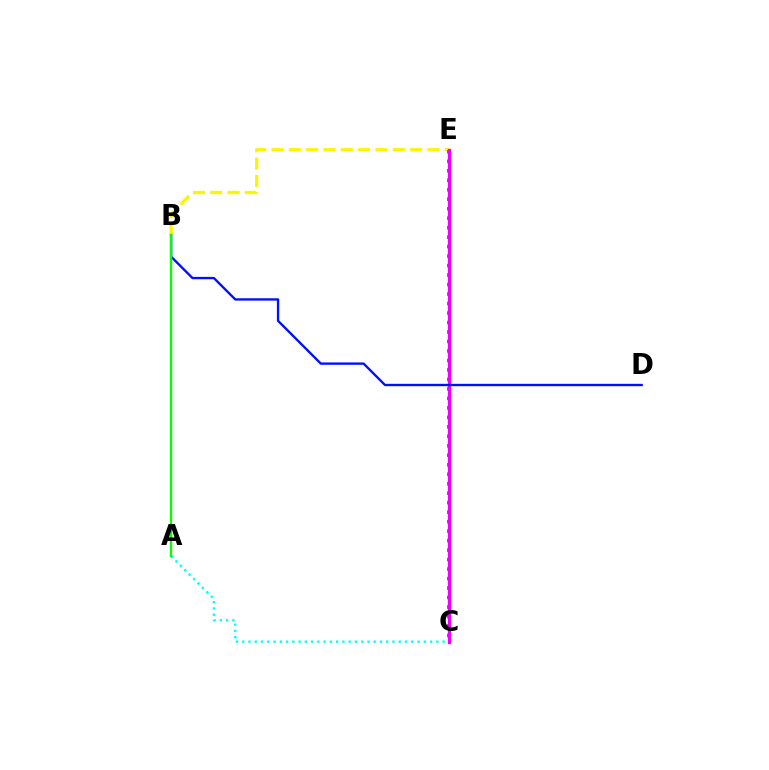{('B', 'E'): [{'color': '#fcf500', 'line_style': 'dashed', 'thickness': 2.35}], ('C', 'E'): [{'color': '#ff0000', 'line_style': 'dotted', 'thickness': 2.58}, {'color': '#ee00ff', 'line_style': 'solid', 'thickness': 2.35}], ('A', 'C'): [{'color': '#00fff6', 'line_style': 'dotted', 'thickness': 1.7}], ('B', 'D'): [{'color': '#0010ff', 'line_style': 'solid', 'thickness': 1.7}], ('A', 'B'): [{'color': '#08ff00', 'line_style': 'solid', 'thickness': 1.69}]}